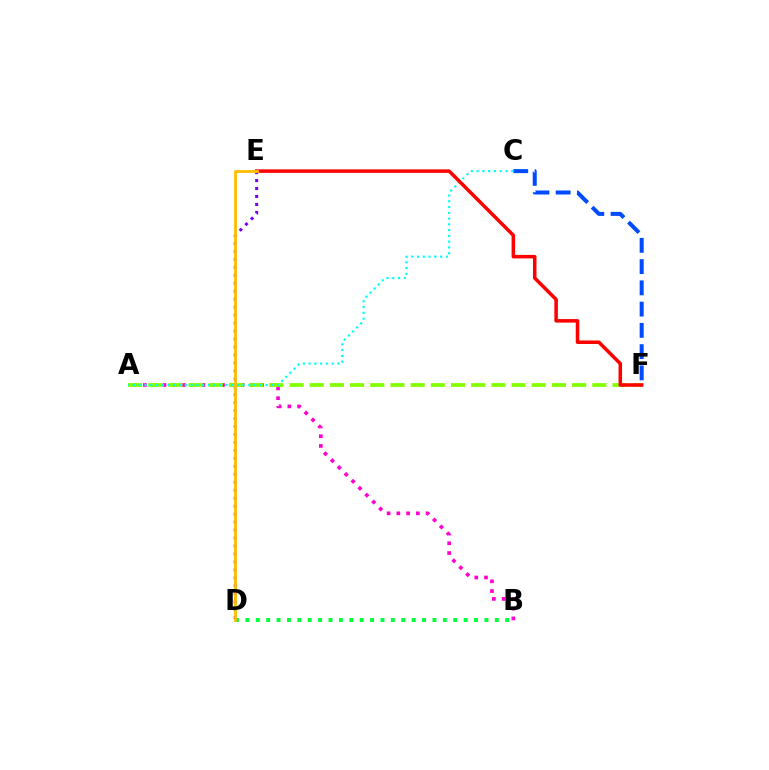{('C', 'F'): [{'color': '#004bff', 'line_style': 'dashed', 'thickness': 2.89}], ('D', 'E'): [{'color': '#7200ff', 'line_style': 'dotted', 'thickness': 2.16}, {'color': '#ffbd00', 'line_style': 'solid', 'thickness': 2.02}], ('A', 'B'): [{'color': '#ff00cf', 'line_style': 'dotted', 'thickness': 2.65}], ('A', 'F'): [{'color': '#84ff00', 'line_style': 'dashed', 'thickness': 2.74}], ('B', 'D'): [{'color': '#00ff39', 'line_style': 'dotted', 'thickness': 2.82}], ('A', 'C'): [{'color': '#00fff6', 'line_style': 'dotted', 'thickness': 1.57}], ('E', 'F'): [{'color': '#ff0000', 'line_style': 'solid', 'thickness': 2.53}]}